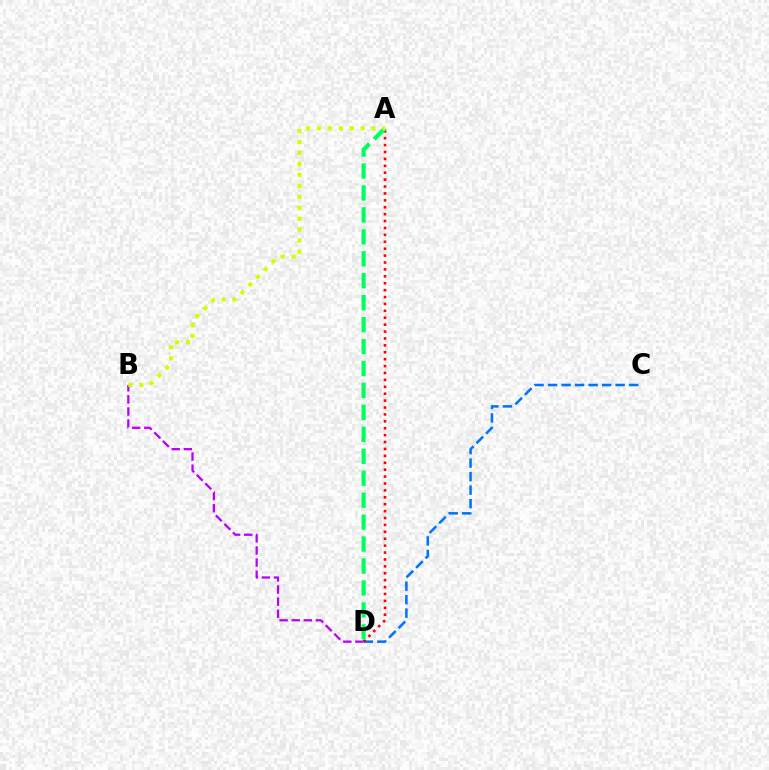{('C', 'D'): [{'color': '#0074ff', 'line_style': 'dashed', 'thickness': 1.84}], ('A', 'D'): [{'color': '#ff0000', 'line_style': 'dotted', 'thickness': 1.88}, {'color': '#00ff5c', 'line_style': 'dashed', 'thickness': 2.98}], ('B', 'D'): [{'color': '#b900ff', 'line_style': 'dashed', 'thickness': 1.64}], ('A', 'B'): [{'color': '#d1ff00', 'line_style': 'dotted', 'thickness': 2.98}]}